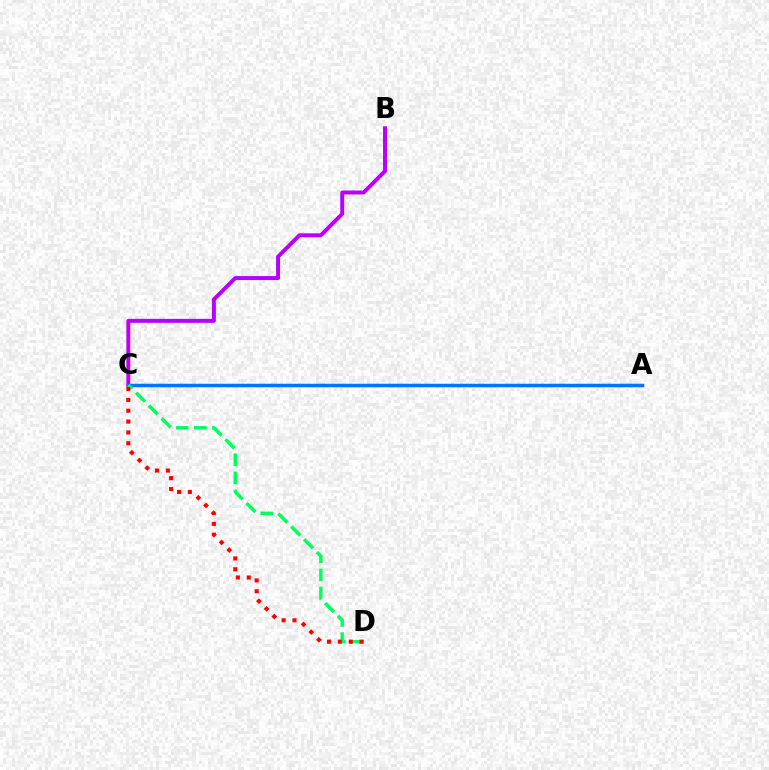{('A', 'C'): [{'color': '#d1ff00', 'line_style': 'dotted', 'thickness': 1.96}, {'color': '#0074ff', 'line_style': 'solid', 'thickness': 2.51}], ('B', 'C'): [{'color': '#b900ff', 'line_style': 'solid', 'thickness': 2.85}], ('C', 'D'): [{'color': '#00ff5c', 'line_style': 'dashed', 'thickness': 2.46}, {'color': '#ff0000', 'line_style': 'dotted', 'thickness': 2.95}]}